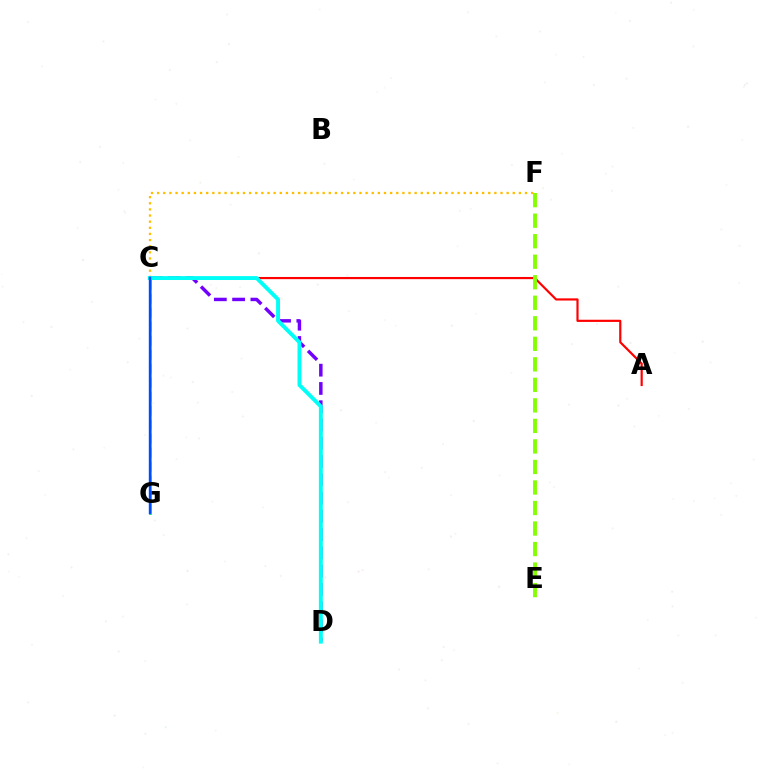{('C', 'G'): [{'color': '#ff00cf', 'line_style': 'dashed', 'thickness': 1.9}, {'color': '#00ff39', 'line_style': 'solid', 'thickness': 1.94}, {'color': '#004bff', 'line_style': 'solid', 'thickness': 1.73}], ('C', 'F'): [{'color': '#ffbd00', 'line_style': 'dotted', 'thickness': 1.67}], ('A', 'C'): [{'color': '#ff0000', 'line_style': 'solid', 'thickness': 1.57}], ('C', 'D'): [{'color': '#7200ff', 'line_style': 'dashed', 'thickness': 2.48}, {'color': '#00fff6', 'line_style': 'solid', 'thickness': 2.81}], ('E', 'F'): [{'color': '#84ff00', 'line_style': 'dashed', 'thickness': 2.79}]}